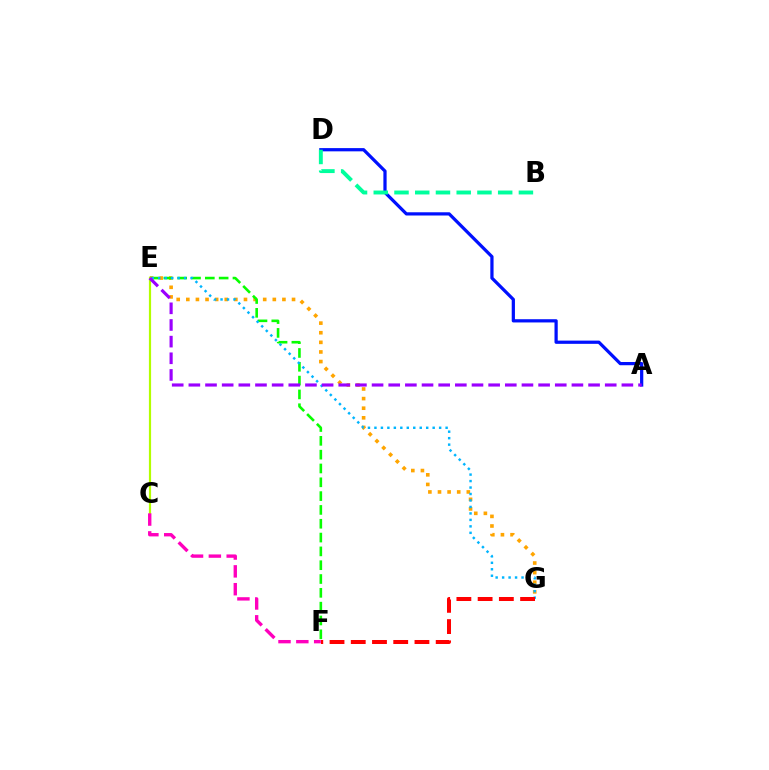{('E', 'G'): [{'color': '#ffa500', 'line_style': 'dotted', 'thickness': 2.61}, {'color': '#00b5ff', 'line_style': 'dotted', 'thickness': 1.76}], ('A', 'D'): [{'color': '#0010ff', 'line_style': 'solid', 'thickness': 2.33}], ('E', 'F'): [{'color': '#08ff00', 'line_style': 'dashed', 'thickness': 1.88}], ('C', 'E'): [{'color': '#b3ff00', 'line_style': 'solid', 'thickness': 1.58}], ('C', 'F'): [{'color': '#ff00bd', 'line_style': 'dashed', 'thickness': 2.42}], ('B', 'D'): [{'color': '#00ff9d', 'line_style': 'dashed', 'thickness': 2.82}], ('F', 'G'): [{'color': '#ff0000', 'line_style': 'dashed', 'thickness': 2.88}], ('A', 'E'): [{'color': '#9b00ff', 'line_style': 'dashed', 'thickness': 2.26}]}